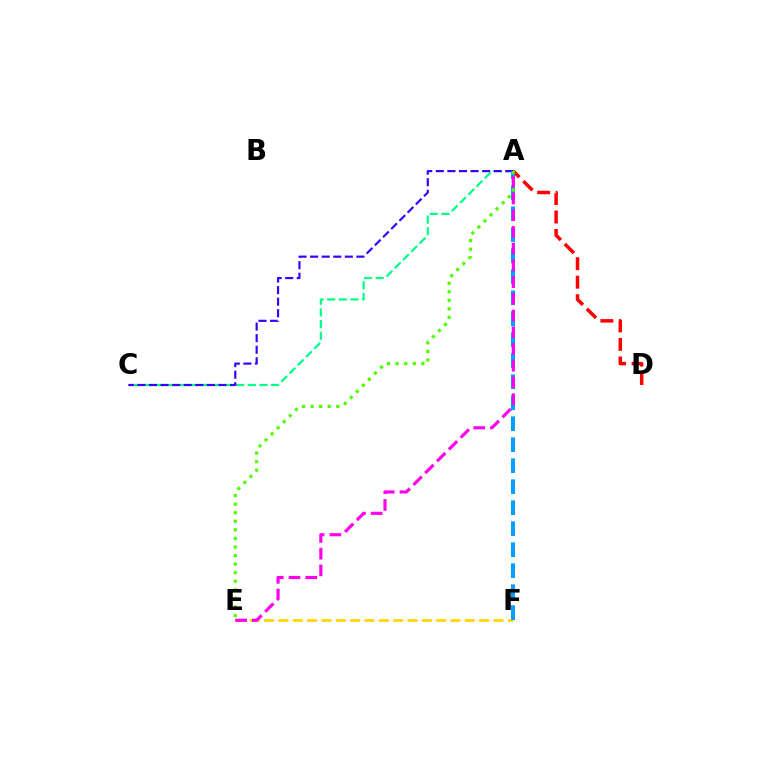{('A', 'C'): [{'color': '#00ff86', 'line_style': 'dashed', 'thickness': 1.58}, {'color': '#3700ff', 'line_style': 'dashed', 'thickness': 1.57}], ('E', 'F'): [{'color': '#ffd500', 'line_style': 'dashed', 'thickness': 1.95}], ('A', 'F'): [{'color': '#009eff', 'line_style': 'dashed', 'thickness': 2.85}], ('A', 'D'): [{'color': '#ff0000', 'line_style': 'dashed', 'thickness': 2.51}], ('A', 'E'): [{'color': '#4fff00', 'line_style': 'dotted', 'thickness': 2.33}, {'color': '#ff00ed', 'line_style': 'dashed', 'thickness': 2.27}]}